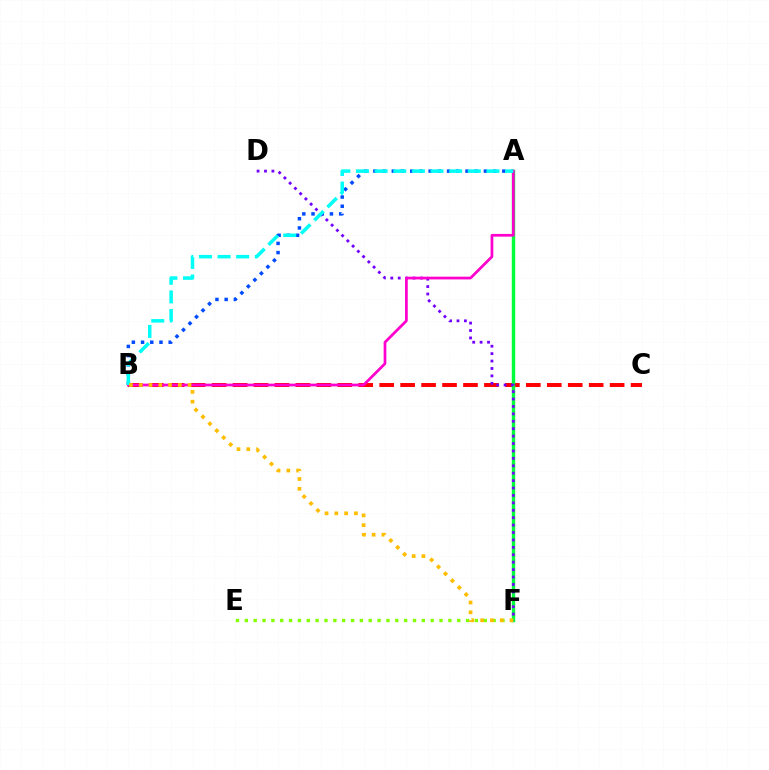{('B', 'C'): [{'color': '#ff0000', 'line_style': 'dashed', 'thickness': 2.85}], ('E', 'F'): [{'color': '#84ff00', 'line_style': 'dotted', 'thickness': 2.4}], ('A', 'B'): [{'color': '#004bff', 'line_style': 'dotted', 'thickness': 2.5}, {'color': '#ff00cf', 'line_style': 'solid', 'thickness': 1.96}, {'color': '#00fff6', 'line_style': 'dashed', 'thickness': 2.53}], ('A', 'F'): [{'color': '#00ff39', 'line_style': 'solid', 'thickness': 2.45}], ('D', 'F'): [{'color': '#7200ff', 'line_style': 'dotted', 'thickness': 2.02}], ('B', 'F'): [{'color': '#ffbd00', 'line_style': 'dotted', 'thickness': 2.66}]}